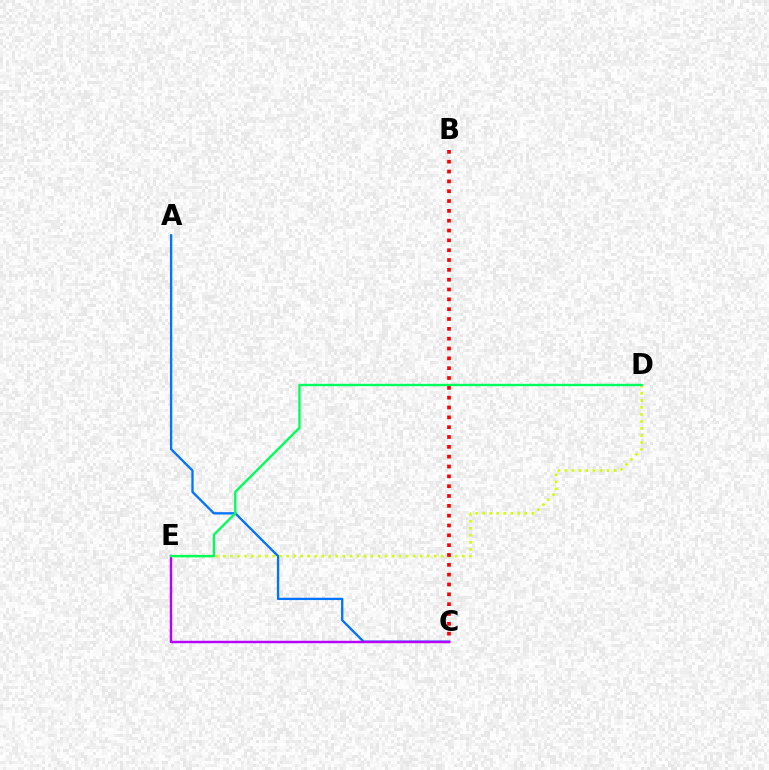{('D', 'E'): [{'color': '#d1ff00', 'line_style': 'dotted', 'thickness': 1.91}, {'color': '#00ff5c', 'line_style': 'solid', 'thickness': 1.69}], ('A', 'C'): [{'color': '#0074ff', 'line_style': 'solid', 'thickness': 1.67}], ('B', 'C'): [{'color': '#ff0000', 'line_style': 'dotted', 'thickness': 2.67}], ('C', 'E'): [{'color': '#b900ff', 'line_style': 'solid', 'thickness': 1.76}]}